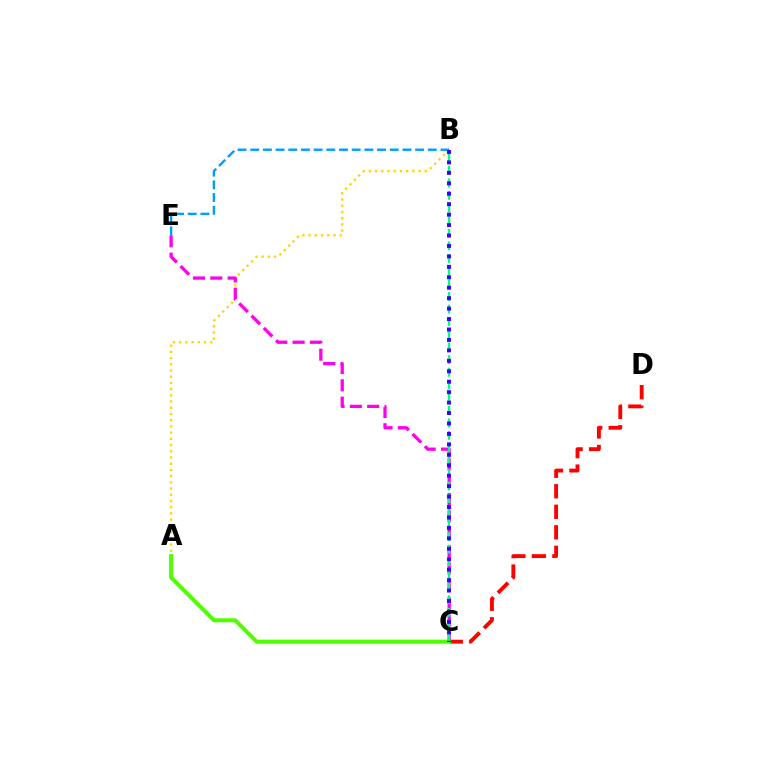{('A', 'B'): [{'color': '#ffd500', 'line_style': 'dotted', 'thickness': 1.69}], ('C', 'E'): [{'color': '#ff00ed', 'line_style': 'dashed', 'thickness': 2.36}], ('B', 'C'): [{'color': '#00ff86', 'line_style': 'dashed', 'thickness': 1.72}, {'color': '#3700ff', 'line_style': 'dotted', 'thickness': 2.84}], ('C', 'D'): [{'color': '#ff0000', 'line_style': 'dashed', 'thickness': 2.79}], ('A', 'C'): [{'color': '#4fff00', 'line_style': 'solid', 'thickness': 2.89}], ('B', 'E'): [{'color': '#009eff', 'line_style': 'dashed', 'thickness': 1.72}]}